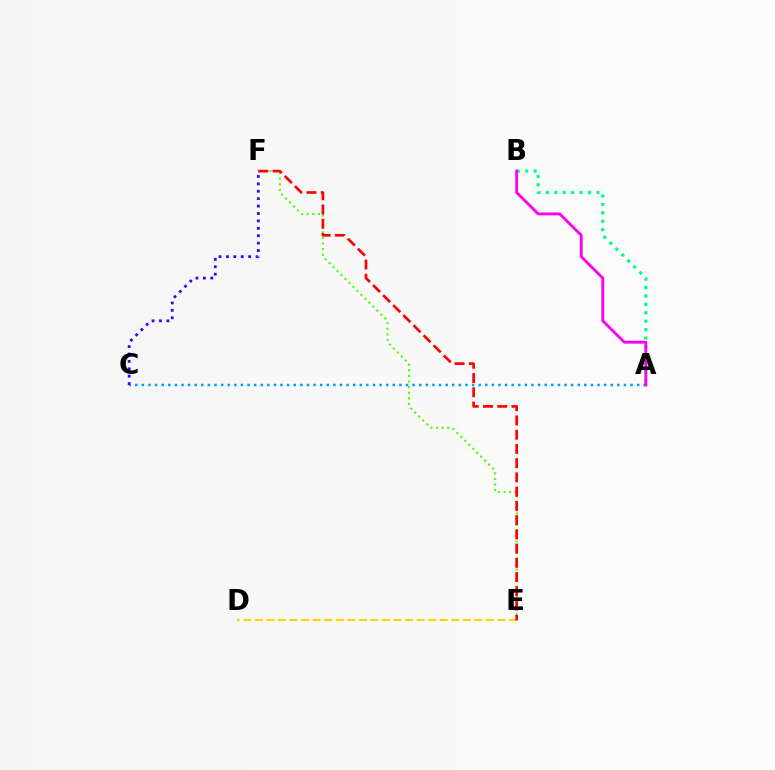{('D', 'E'): [{'color': '#ffd500', 'line_style': 'dashed', 'thickness': 1.57}], ('A', 'B'): [{'color': '#00ff86', 'line_style': 'dotted', 'thickness': 2.29}, {'color': '#ff00ed', 'line_style': 'solid', 'thickness': 2.06}], ('A', 'C'): [{'color': '#009eff', 'line_style': 'dotted', 'thickness': 1.79}], ('E', 'F'): [{'color': '#4fff00', 'line_style': 'dotted', 'thickness': 1.52}, {'color': '#ff0000', 'line_style': 'dashed', 'thickness': 1.93}], ('C', 'F'): [{'color': '#3700ff', 'line_style': 'dotted', 'thickness': 2.01}]}